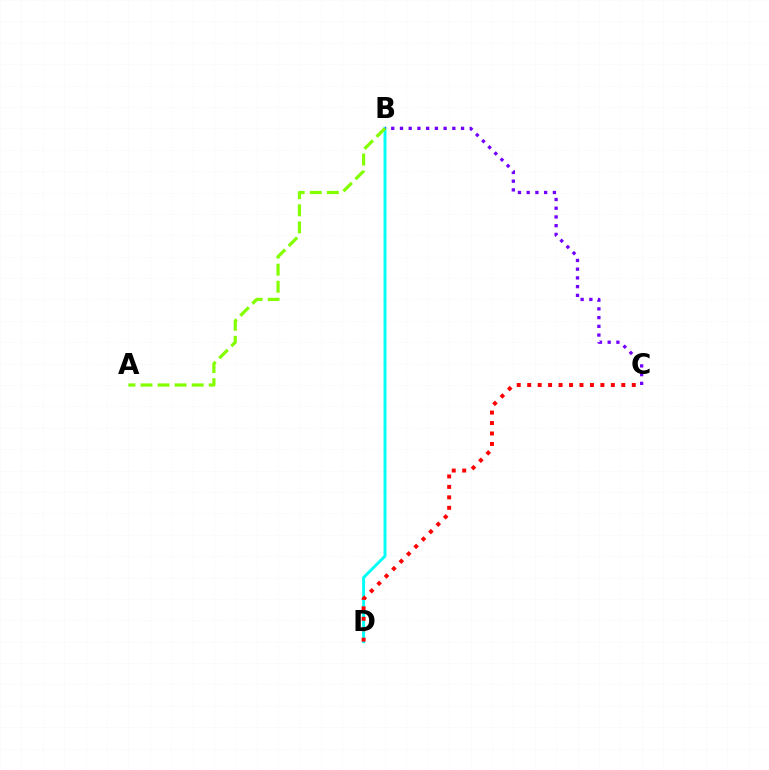{('B', 'D'): [{'color': '#00fff6', 'line_style': 'solid', 'thickness': 2.11}], ('C', 'D'): [{'color': '#ff0000', 'line_style': 'dotted', 'thickness': 2.84}], ('B', 'C'): [{'color': '#7200ff', 'line_style': 'dotted', 'thickness': 2.37}], ('A', 'B'): [{'color': '#84ff00', 'line_style': 'dashed', 'thickness': 2.32}]}